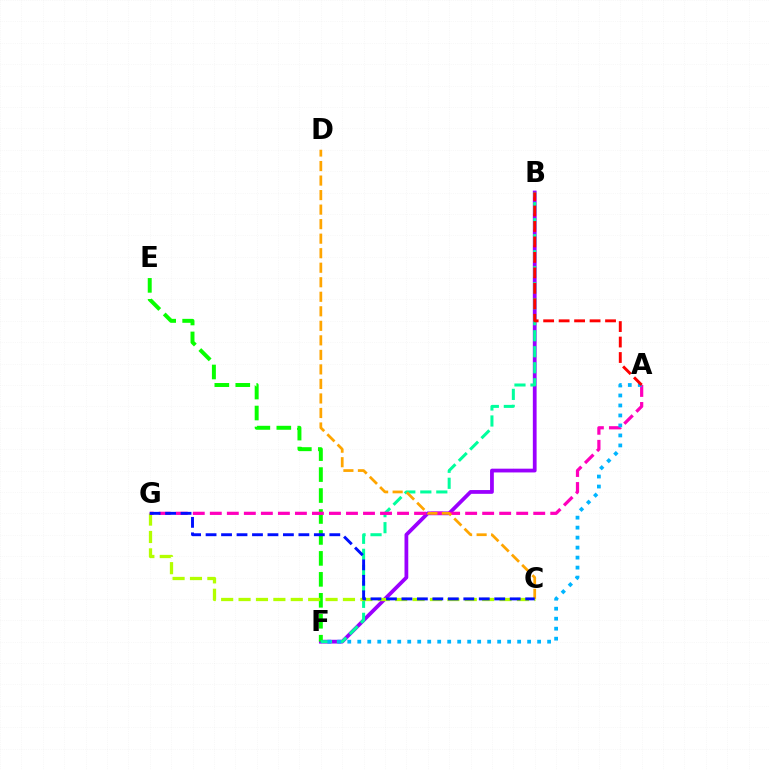{('B', 'F'): [{'color': '#9b00ff', 'line_style': 'solid', 'thickness': 2.71}, {'color': '#00ff9d', 'line_style': 'dashed', 'thickness': 2.17}], ('E', 'F'): [{'color': '#08ff00', 'line_style': 'dashed', 'thickness': 2.85}], ('C', 'G'): [{'color': '#b3ff00', 'line_style': 'dashed', 'thickness': 2.36}, {'color': '#0010ff', 'line_style': 'dashed', 'thickness': 2.1}], ('A', 'G'): [{'color': '#ff00bd', 'line_style': 'dashed', 'thickness': 2.31}], ('C', 'D'): [{'color': '#ffa500', 'line_style': 'dashed', 'thickness': 1.97}], ('A', 'F'): [{'color': '#00b5ff', 'line_style': 'dotted', 'thickness': 2.71}], ('A', 'B'): [{'color': '#ff0000', 'line_style': 'dashed', 'thickness': 2.1}]}